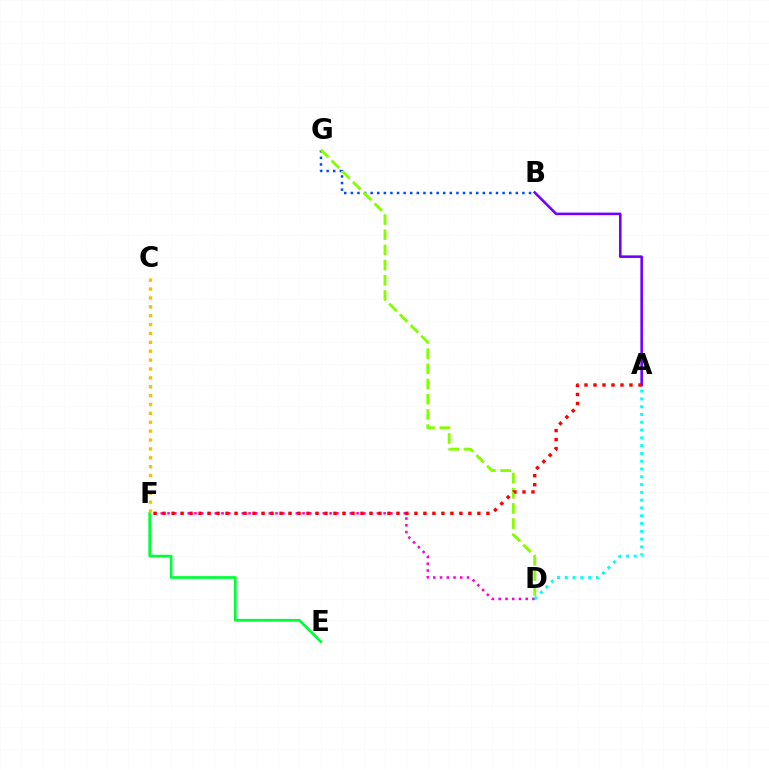{('A', 'B'): [{'color': '#7200ff', 'line_style': 'solid', 'thickness': 1.87}], ('D', 'F'): [{'color': '#ff00cf', 'line_style': 'dotted', 'thickness': 1.83}], ('B', 'G'): [{'color': '#004bff', 'line_style': 'dotted', 'thickness': 1.79}], ('A', 'D'): [{'color': '#00fff6', 'line_style': 'dotted', 'thickness': 2.12}], ('D', 'G'): [{'color': '#84ff00', 'line_style': 'dashed', 'thickness': 2.06}], ('E', 'F'): [{'color': '#00ff39', 'line_style': 'solid', 'thickness': 1.98}], ('A', 'F'): [{'color': '#ff0000', 'line_style': 'dotted', 'thickness': 2.44}], ('C', 'F'): [{'color': '#ffbd00', 'line_style': 'dotted', 'thickness': 2.41}]}